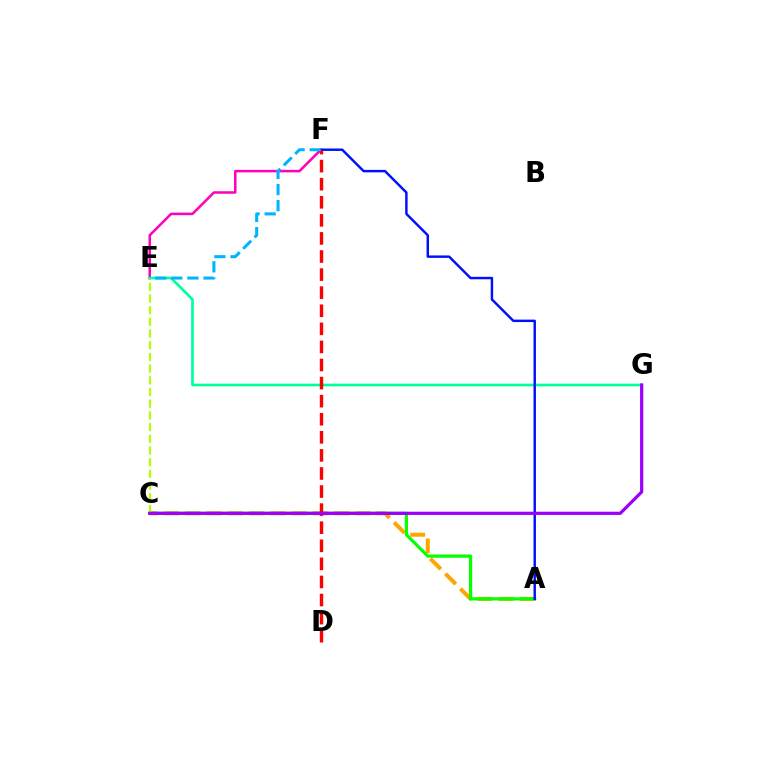{('E', 'F'): [{'color': '#ff00bd', 'line_style': 'solid', 'thickness': 1.82}, {'color': '#00b5ff', 'line_style': 'dashed', 'thickness': 2.19}], ('A', 'C'): [{'color': '#ffa500', 'line_style': 'dashed', 'thickness': 2.89}, {'color': '#08ff00', 'line_style': 'solid', 'thickness': 2.32}], ('E', 'G'): [{'color': '#00ff9d', 'line_style': 'solid', 'thickness': 1.93}], ('C', 'E'): [{'color': '#b3ff00', 'line_style': 'dashed', 'thickness': 1.59}], ('A', 'F'): [{'color': '#0010ff', 'line_style': 'solid', 'thickness': 1.76}], ('D', 'F'): [{'color': '#ff0000', 'line_style': 'dashed', 'thickness': 2.46}], ('C', 'G'): [{'color': '#9b00ff', 'line_style': 'solid', 'thickness': 2.32}]}